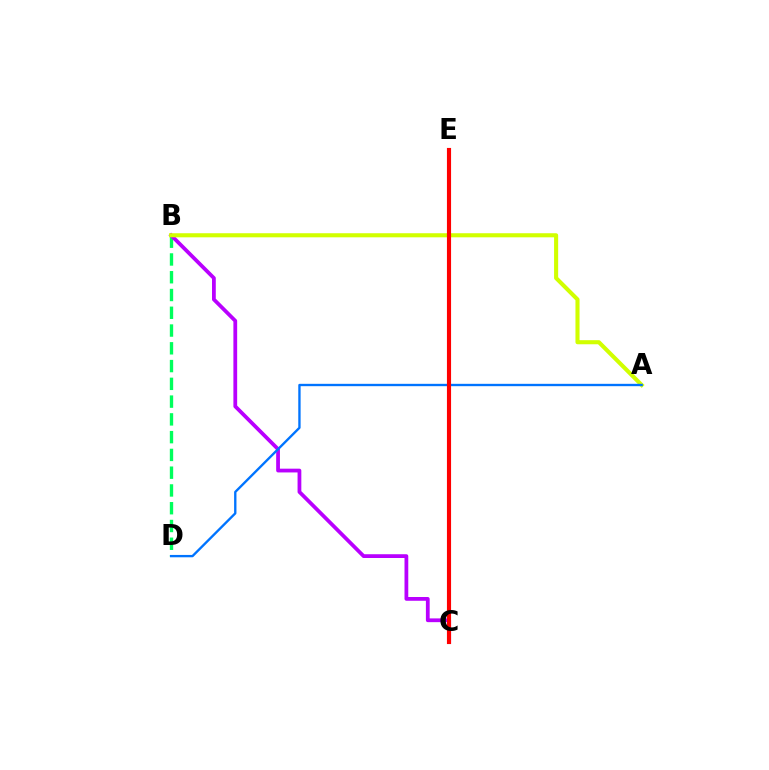{('B', 'D'): [{'color': '#00ff5c', 'line_style': 'dashed', 'thickness': 2.41}], ('B', 'C'): [{'color': '#b900ff', 'line_style': 'solid', 'thickness': 2.71}], ('A', 'B'): [{'color': '#d1ff00', 'line_style': 'solid', 'thickness': 2.94}], ('A', 'D'): [{'color': '#0074ff', 'line_style': 'solid', 'thickness': 1.69}], ('C', 'E'): [{'color': '#ff0000', 'line_style': 'solid', 'thickness': 2.97}]}